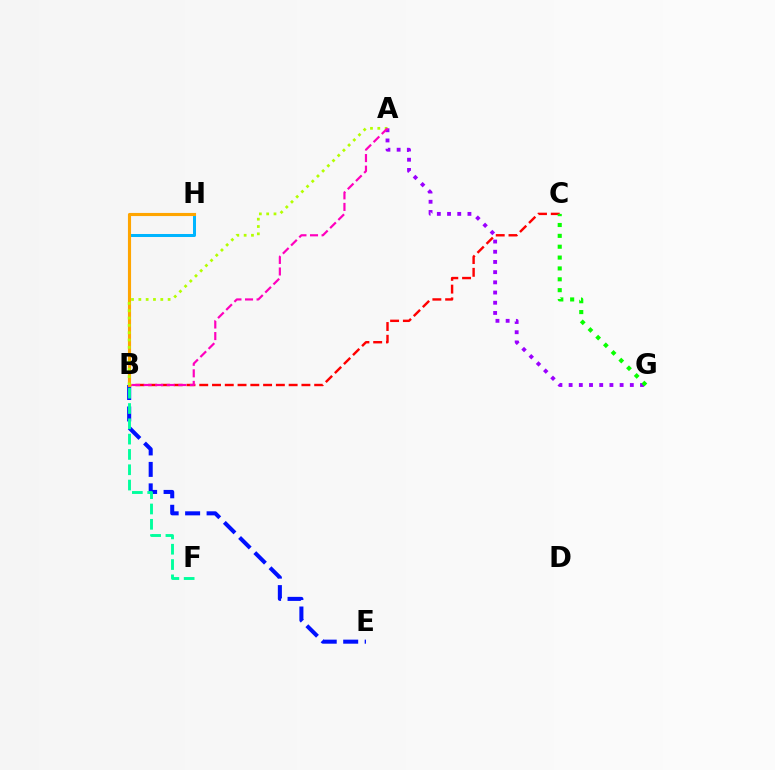{('A', 'G'): [{'color': '#9b00ff', 'line_style': 'dotted', 'thickness': 2.77}], ('B', 'E'): [{'color': '#0010ff', 'line_style': 'dashed', 'thickness': 2.92}], ('B', 'C'): [{'color': '#ff0000', 'line_style': 'dashed', 'thickness': 1.74}], ('B', 'H'): [{'color': '#00b5ff', 'line_style': 'solid', 'thickness': 2.16}, {'color': '#ffa500', 'line_style': 'solid', 'thickness': 2.24}], ('B', 'F'): [{'color': '#00ff9d', 'line_style': 'dashed', 'thickness': 2.08}], ('C', 'G'): [{'color': '#08ff00', 'line_style': 'dotted', 'thickness': 2.95}], ('A', 'B'): [{'color': '#b3ff00', 'line_style': 'dotted', 'thickness': 1.99}, {'color': '#ff00bd', 'line_style': 'dashed', 'thickness': 1.57}]}